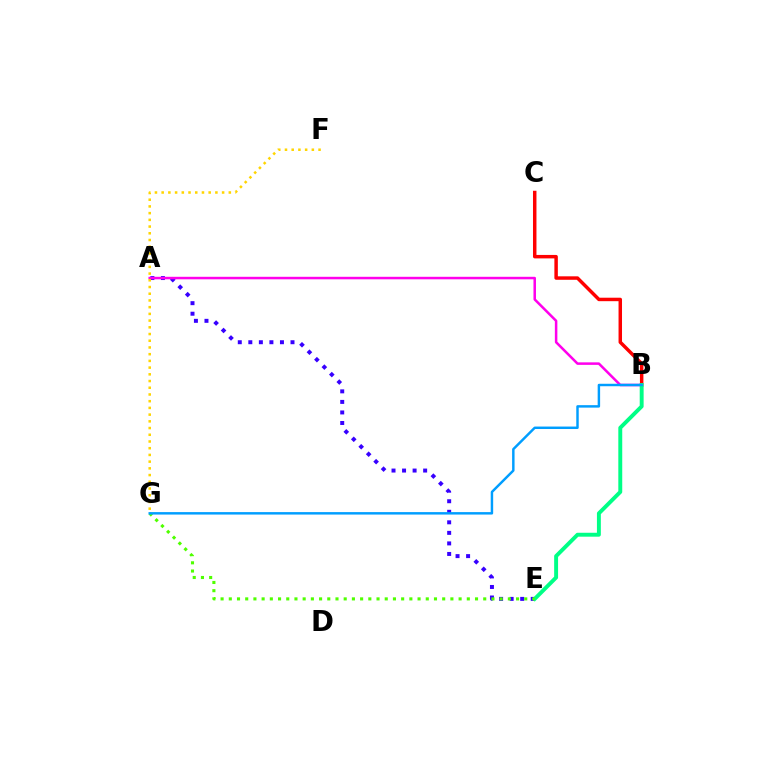{('A', 'E'): [{'color': '#3700ff', 'line_style': 'dotted', 'thickness': 2.86}], ('A', 'B'): [{'color': '#ff00ed', 'line_style': 'solid', 'thickness': 1.81}], ('B', 'C'): [{'color': '#ff0000', 'line_style': 'solid', 'thickness': 2.5}], ('B', 'E'): [{'color': '#00ff86', 'line_style': 'solid', 'thickness': 2.82}], ('E', 'G'): [{'color': '#4fff00', 'line_style': 'dotted', 'thickness': 2.23}], ('B', 'G'): [{'color': '#009eff', 'line_style': 'solid', 'thickness': 1.77}], ('F', 'G'): [{'color': '#ffd500', 'line_style': 'dotted', 'thickness': 1.82}]}